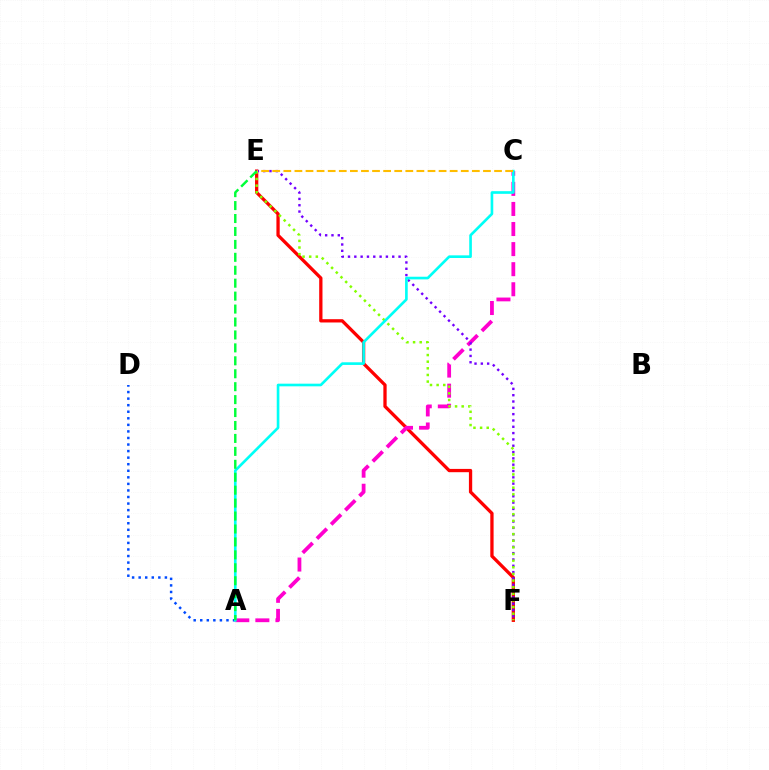{('E', 'F'): [{'color': '#ff0000', 'line_style': 'solid', 'thickness': 2.37}, {'color': '#7200ff', 'line_style': 'dotted', 'thickness': 1.72}, {'color': '#84ff00', 'line_style': 'dotted', 'thickness': 1.8}], ('A', 'D'): [{'color': '#004bff', 'line_style': 'dotted', 'thickness': 1.78}], ('A', 'C'): [{'color': '#ff00cf', 'line_style': 'dashed', 'thickness': 2.73}, {'color': '#00fff6', 'line_style': 'solid', 'thickness': 1.91}], ('A', 'E'): [{'color': '#00ff39', 'line_style': 'dashed', 'thickness': 1.76}], ('C', 'E'): [{'color': '#ffbd00', 'line_style': 'dashed', 'thickness': 1.51}]}